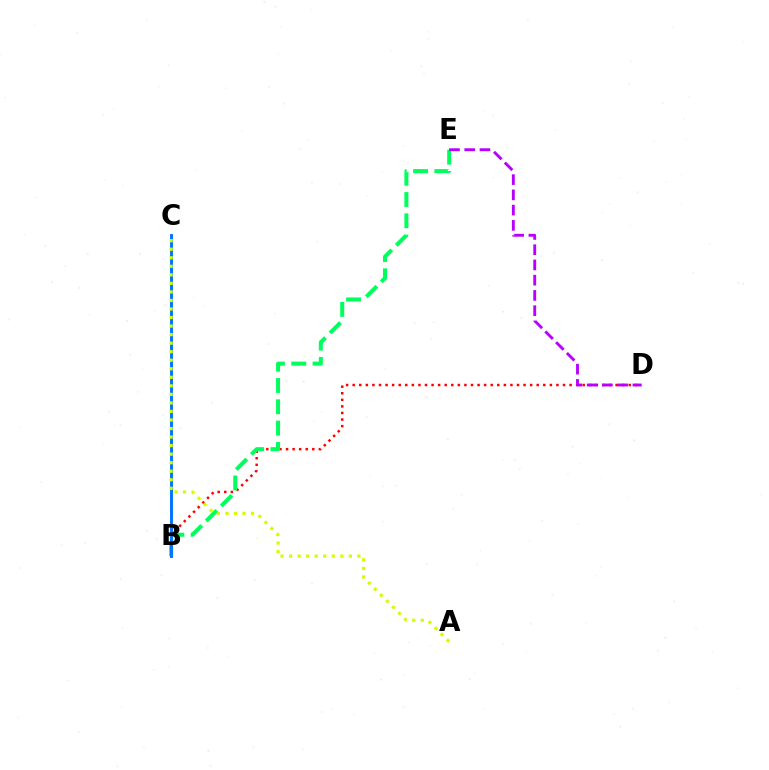{('B', 'D'): [{'color': '#ff0000', 'line_style': 'dotted', 'thickness': 1.79}], ('B', 'E'): [{'color': '#00ff5c', 'line_style': 'dashed', 'thickness': 2.89}], ('B', 'C'): [{'color': '#0074ff', 'line_style': 'solid', 'thickness': 2.1}], ('D', 'E'): [{'color': '#b900ff', 'line_style': 'dashed', 'thickness': 2.07}], ('A', 'C'): [{'color': '#d1ff00', 'line_style': 'dotted', 'thickness': 2.32}]}